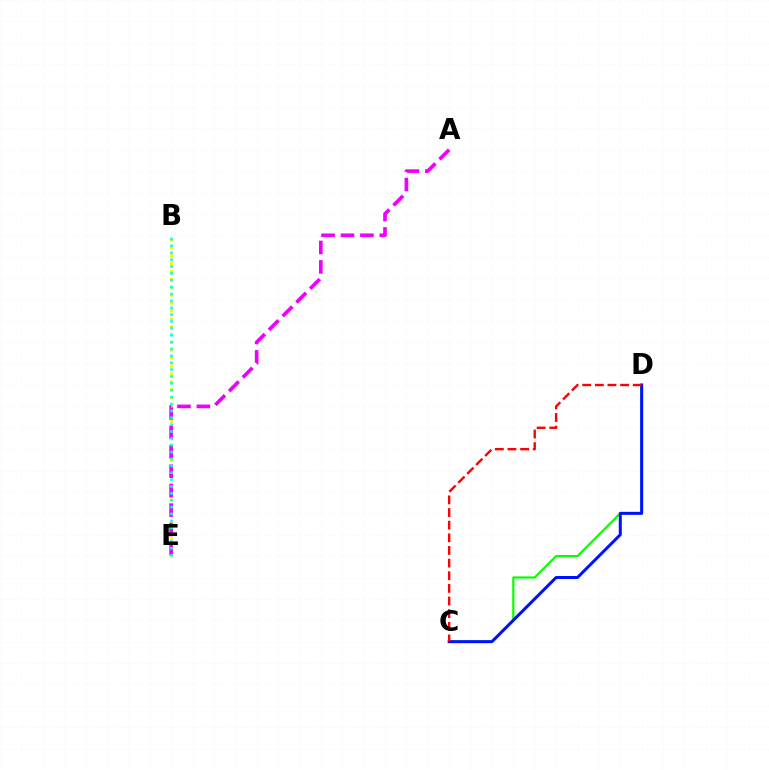{('B', 'E'): [{'color': '#fcf500', 'line_style': 'dotted', 'thickness': 2.14}, {'color': '#00fff6', 'line_style': 'dotted', 'thickness': 1.87}], ('C', 'D'): [{'color': '#08ff00', 'line_style': 'solid', 'thickness': 1.6}, {'color': '#0010ff', 'line_style': 'solid', 'thickness': 2.16}, {'color': '#ff0000', 'line_style': 'dashed', 'thickness': 1.72}], ('A', 'E'): [{'color': '#ee00ff', 'line_style': 'dashed', 'thickness': 2.64}]}